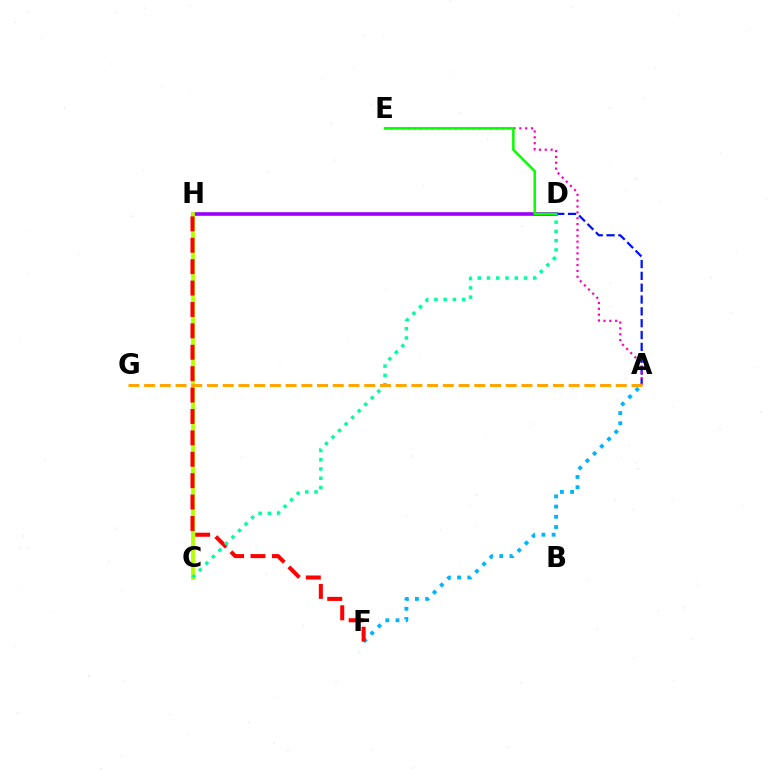{('D', 'H'): [{'color': '#9b00ff', 'line_style': 'solid', 'thickness': 2.61}], ('A', 'F'): [{'color': '#00b5ff', 'line_style': 'dotted', 'thickness': 2.77}], ('A', 'D'): [{'color': '#0010ff', 'line_style': 'dashed', 'thickness': 1.61}], ('A', 'E'): [{'color': '#ff00bd', 'line_style': 'dotted', 'thickness': 1.59}], ('C', 'H'): [{'color': '#b3ff00', 'line_style': 'solid', 'thickness': 2.75}], ('D', 'E'): [{'color': '#08ff00', 'line_style': 'solid', 'thickness': 1.82}], ('F', 'H'): [{'color': '#ff0000', 'line_style': 'dashed', 'thickness': 2.91}], ('C', 'D'): [{'color': '#00ff9d', 'line_style': 'dotted', 'thickness': 2.51}], ('A', 'G'): [{'color': '#ffa500', 'line_style': 'dashed', 'thickness': 2.14}]}